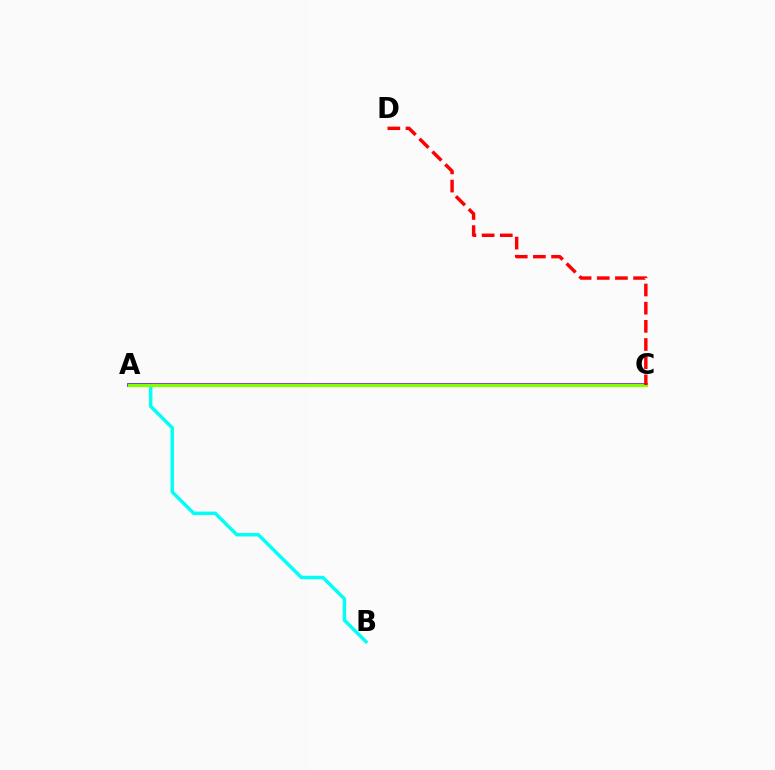{('A', 'B'): [{'color': '#00fff6', 'line_style': 'solid', 'thickness': 2.48}], ('A', 'C'): [{'color': '#7200ff', 'line_style': 'solid', 'thickness': 2.64}, {'color': '#84ff00', 'line_style': 'solid', 'thickness': 2.37}], ('C', 'D'): [{'color': '#ff0000', 'line_style': 'dashed', 'thickness': 2.47}]}